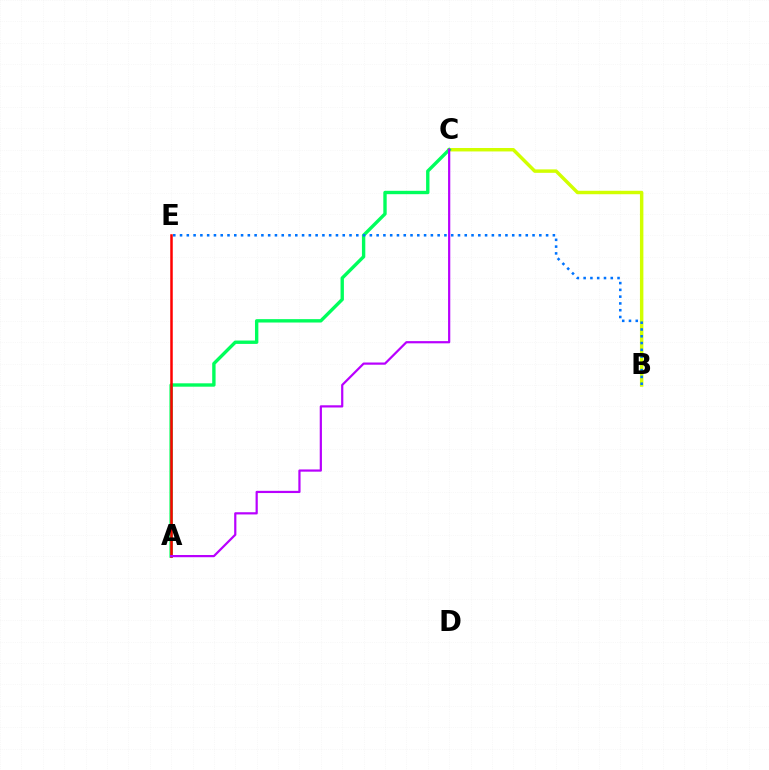{('B', 'C'): [{'color': '#d1ff00', 'line_style': 'solid', 'thickness': 2.48}], ('A', 'C'): [{'color': '#00ff5c', 'line_style': 'solid', 'thickness': 2.43}, {'color': '#b900ff', 'line_style': 'solid', 'thickness': 1.59}], ('A', 'E'): [{'color': '#ff0000', 'line_style': 'solid', 'thickness': 1.8}], ('B', 'E'): [{'color': '#0074ff', 'line_style': 'dotted', 'thickness': 1.84}]}